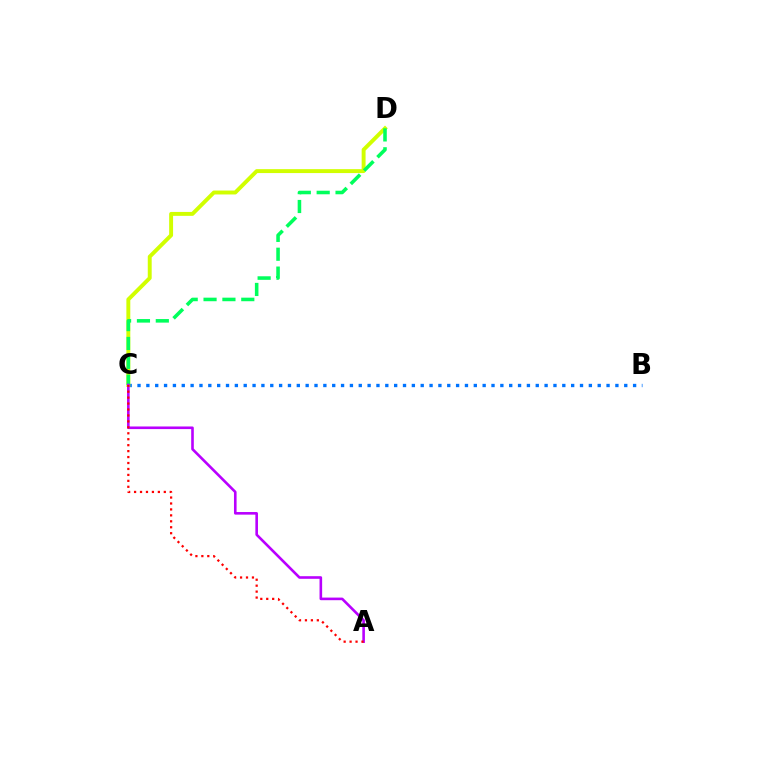{('B', 'C'): [{'color': '#0074ff', 'line_style': 'dotted', 'thickness': 2.4}], ('C', 'D'): [{'color': '#d1ff00', 'line_style': 'solid', 'thickness': 2.82}, {'color': '#00ff5c', 'line_style': 'dashed', 'thickness': 2.56}], ('A', 'C'): [{'color': '#b900ff', 'line_style': 'solid', 'thickness': 1.88}, {'color': '#ff0000', 'line_style': 'dotted', 'thickness': 1.62}]}